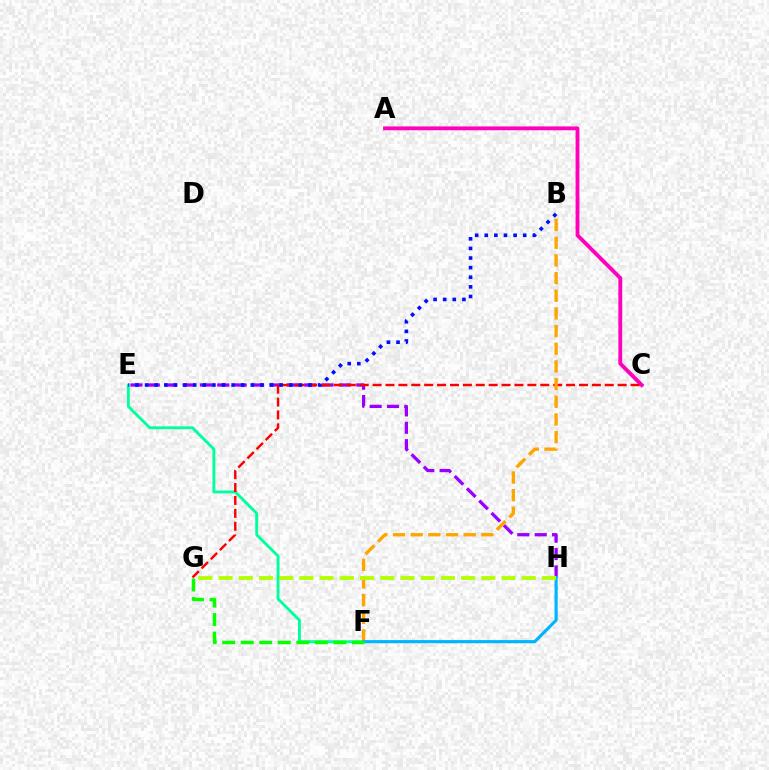{('E', 'F'): [{'color': '#00ff9d', 'line_style': 'solid', 'thickness': 2.07}], ('A', 'C'): [{'color': '#ff00bd', 'line_style': 'solid', 'thickness': 2.77}], ('E', 'H'): [{'color': '#9b00ff', 'line_style': 'dashed', 'thickness': 2.36}], ('C', 'G'): [{'color': '#ff0000', 'line_style': 'dashed', 'thickness': 1.75}], ('B', 'F'): [{'color': '#ffa500', 'line_style': 'dashed', 'thickness': 2.4}], ('F', 'H'): [{'color': '#00b5ff', 'line_style': 'solid', 'thickness': 2.26}], ('B', 'E'): [{'color': '#0010ff', 'line_style': 'dotted', 'thickness': 2.61}], ('F', 'G'): [{'color': '#08ff00', 'line_style': 'dashed', 'thickness': 2.52}], ('G', 'H'): [{'color': '#b3ff00', 'line_style': 'dashed', 'thickness': 2.75}]}